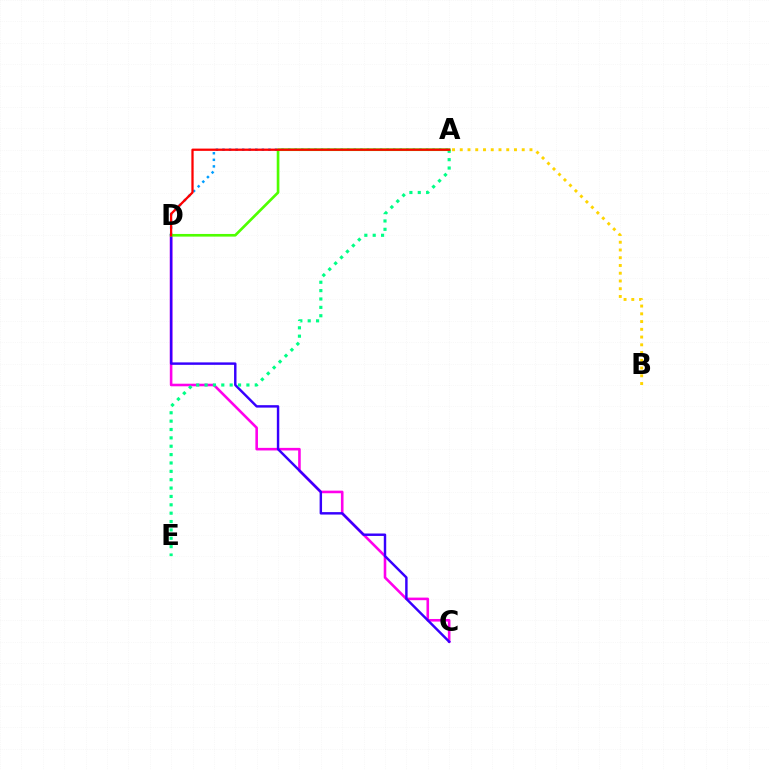{('A', 'D'): [{'color': '#009eff', 'line_style': 'dotted', 'thickness': 1.78}, {'color': '#4fff00', 'line_style': 'solid', 'thickness': 1.91}, {'color': '#ff0000', 'line_style': 'solid', 'thickness': 1.63}], ('A', 'B'): [{'color': '#ffd500', 'line_style': 'dotted', 'thickness': 2.1}], ('C', 'D'): [{'color': '#ff00ed', 'line_style': 'solid', 'thickness': 1.87}, {'color': '#3700ff', 'line_style': 'solid', 'thickness': 1.76}], ('A', 'E'): [{'color': '#00ff86', 'line_style': 'dotted', 'thickness': 2.27}]}